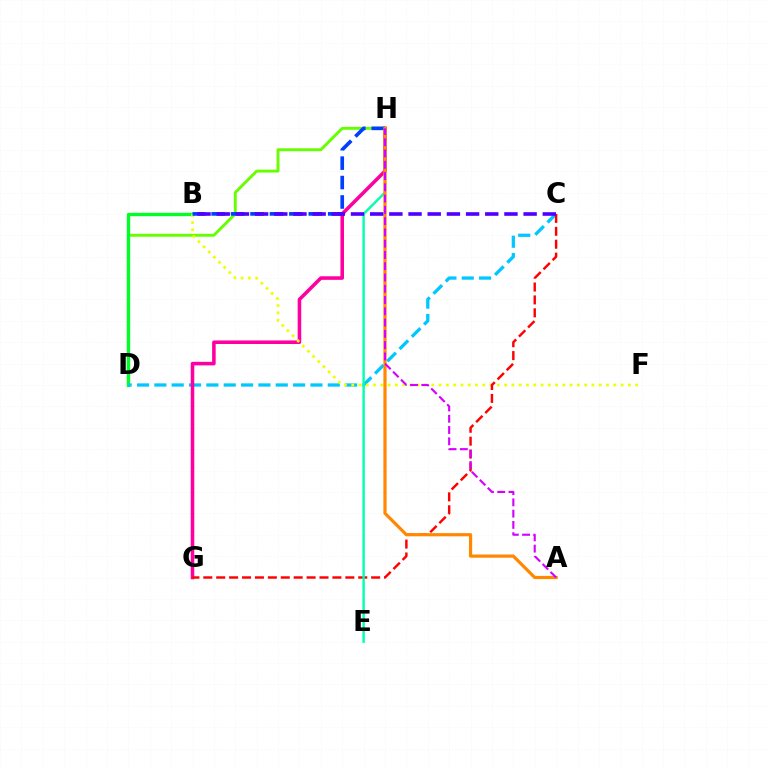{('D', 'H'): [{'color': '#66ff00', 'line_style': 'solid', 'thickness': 2.09}], ('B', 'D'): [{'color': '#00ff27', 'line_style': 'solid', 'thickness': 2.39}], ('C', 'D'): [{'color': '#00c7ff', 'line_style': 'dashed', 'thickness': 2.36}], ('G', 'H'): [{'color': '#ff00a0', 'line_style': 'solid', 'thickness': 2.56}], ('B', 'F'): [{'color': '#eeff00', 'line_style': 'dotted', 'thickness': 1.98}], ('C', 'G'): [{'color': '#ff0000', 'line_style': 'dashed', 'thickness': 1.75}], ('E', 'H'): [{'color': '#00ffaf', 'line_style': 'solid', 'thickness': 1.73}], ('B', 'H'): [{'color': '#003fff', 'line_style': 'dashed', 'thickness': 2.64}], ('A', 'H'): [{'color': '#ff8800', 'line_style': 'solid', 'thickness': 2.3}, {'color': '#d600ff', 'line_style': 'dashed', 'thickness': 1.53}], ('B', 'C'): [{'color': '#4f00ff', 'line_style': 'dashed', 'thickness': 2.61}]}